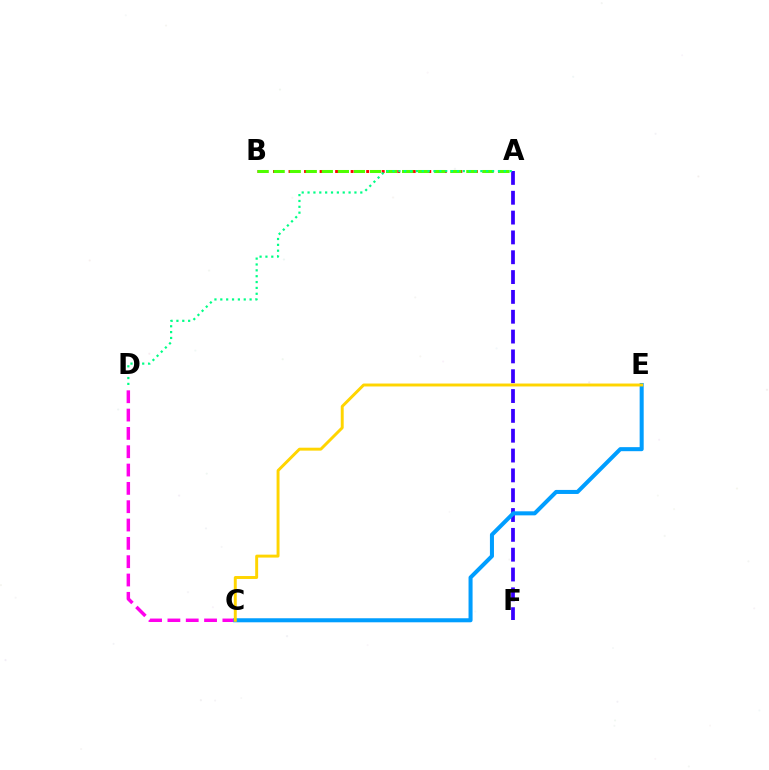{('A', 'B'): [{'color': '#ff0000', 'line_style': 'dotted', 'thickness': 2.11}, {'color': '#4fff00', 'line_style': 'dashed', 'thickness': 2.18}], ('C', 'D'): [{'color': '#ff00ed', 'line_style': 'dashed', 'thickness': 2.49}], ('A', 'F'): [{'color': '#3700ff', 'line_style': 'dashed', 'thickness': 2.69}], ('C', 'E'): [{'color': '#009eff', 'line_style': 'solid', 'thickness': 2.91}, {'color': '#ffd500', 'line_style': 'solid', 'thickness': 2.11}], ('A', 'D'): [{'color': '#00ff86', 'line_style': 'dotted', 'thickness': 1.59}]}